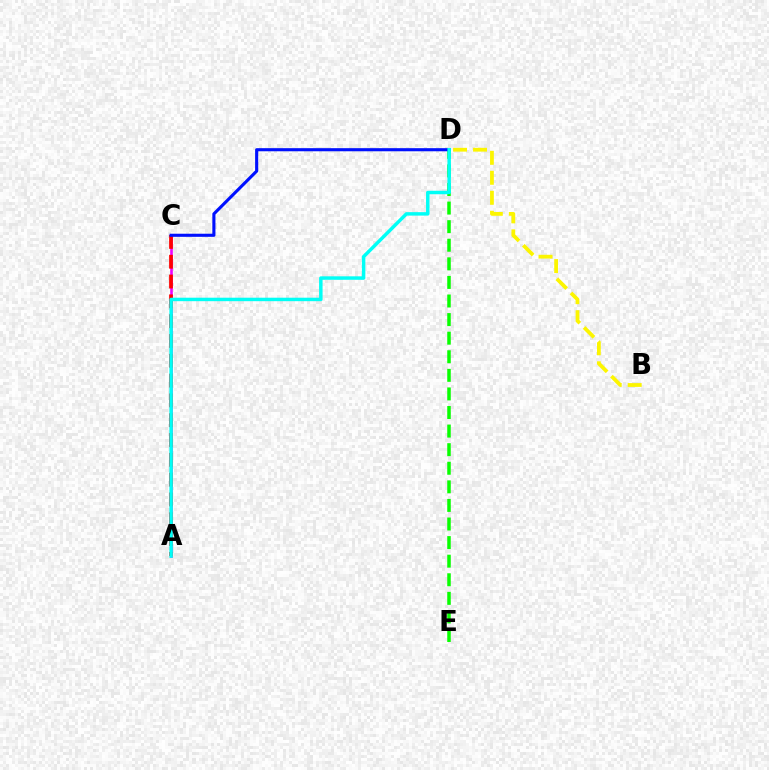{('A', 'C'): [{'color': '#ee00ff', 'line_style': 'solid', 'thickness': 1.88}, {'color': '#ff0000', 'line_style': 'dashed', 'thickness': 2.69}], ('D', 'E'): [{'color': '#08ff00', 'line_style': 'dashed', 'thickness': 2.52}], ('B', 'D'): [{'color': '#fcf500', 'line_style': 'dashed', 'thickness': 2.72}], ('C', 'D'): [{'color': '#0010ff', 'line_style': 'solid', 'thickness': 2.23}], ('A', 'D'): [{'color': '#00fff6', 'line_style': 'solid', 'thickness': 2.5}]}